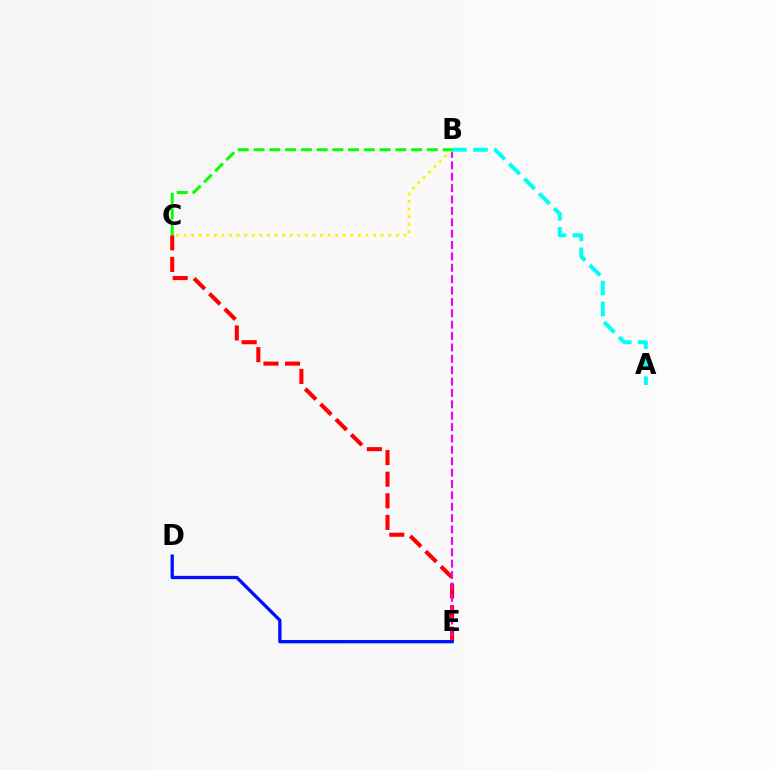{('C', 'E'): [{'color': '#ff0000', 'line_style': 'dashed', 'thickness': 2.93}], ('B', 'E'): [{'color': '#ee00ff', 'line_style': 'dashed', 'thickness': 1.55}], ('D', 'E'): [{'color': '#0010ff', 'line_style': 'solid', 'thickness': 2.38}], ('B', 'C'): [{'color': '#fcf500', 'line_style': 'dotted', 'thickness': 2.06}, {'color': '#08ff00', 'line_style': 'dashed', 'thickness': 2.14}], ('A', 'B'): [{'color': '#00fff6', 'line_style': 'dashed', 'thickness': 2.86}]}